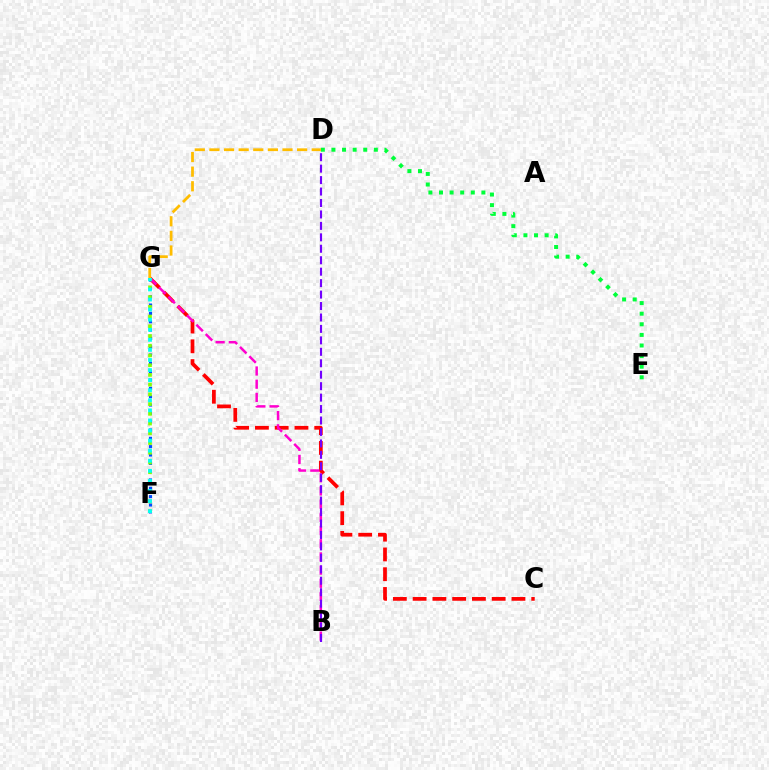{('F', 'G'): [{'color': '#004bff', 'line_style': 'dotted', 'thickness': 2.26}, {'color': '#84ff00', 'line_style': 'dotted', 'thickness': 2.64}, {'color': '#00fff6', 'line_style': 'dotted', 'thickness': 2.74}], ('D', 'E'): [{'color': '#00ff39', 'line_style': 'dotted', 'thickness': 2.88}], ('C', 'G'): [{'color': '#ff0000', 'line_style': 'dashed', 'thickness': 2.69}], ('B', 'G'): [{'color': '#ff00cf', 'line_style': 'dashed', 'thickness': 1.79}], ('B', 'D'): [{'color': '#7200ff', 'line_style': 'dashed', 'thickness': 1.56}], ('D', 'G'): [{'color': '#ffbd00', 'line_style': 'dashed', 'thickness': 1.99}]}